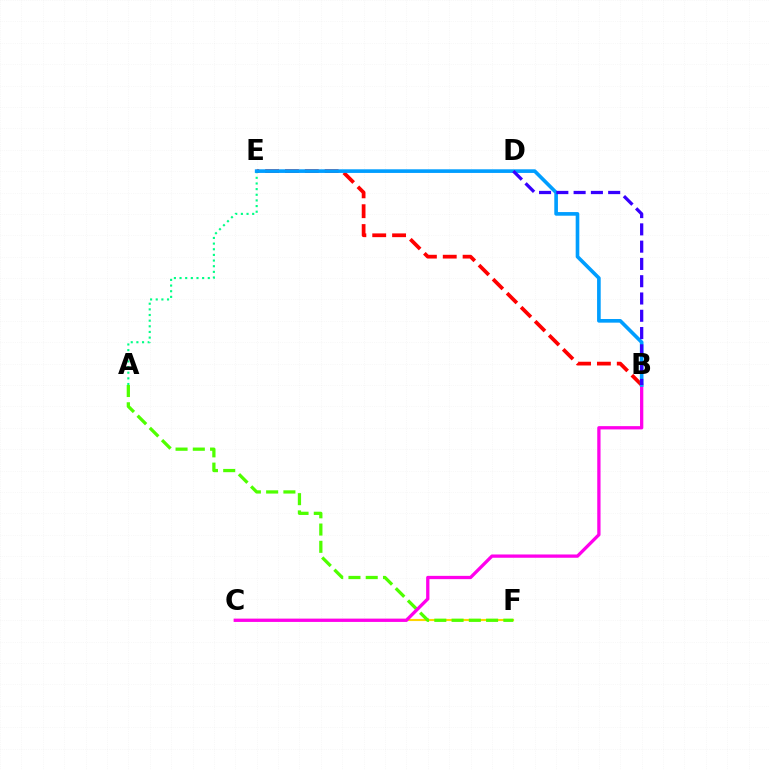{('C', 'F'): [{'color': '#ffd500', 'line_style': 'solid', 'thickness': 1.54}], ('A', 'E'): [{'color': '#00ff86', 'line_style': 'dotted', 'thickness': 1.53}], ('A', 'F'): [{'color': '#4fff00', 'line_style': 'dashed', 'thickness': 2.34}], ('B', 'C'): [{'color': '#ff00ed', 'line_style': 'solid', 'thickness': 2.37}], ('B', 'E'): [{'color': '#ff0000', 'line_style': 'dashed', 'thickness': 2.7}, {'color': '#009eff', 'line_style': 'solid', 'thickness': 2.62}], ('B', 'D'): [{'color': '#3700ff', 'line_style': 'dashed', 'thickness': 2.35}]}